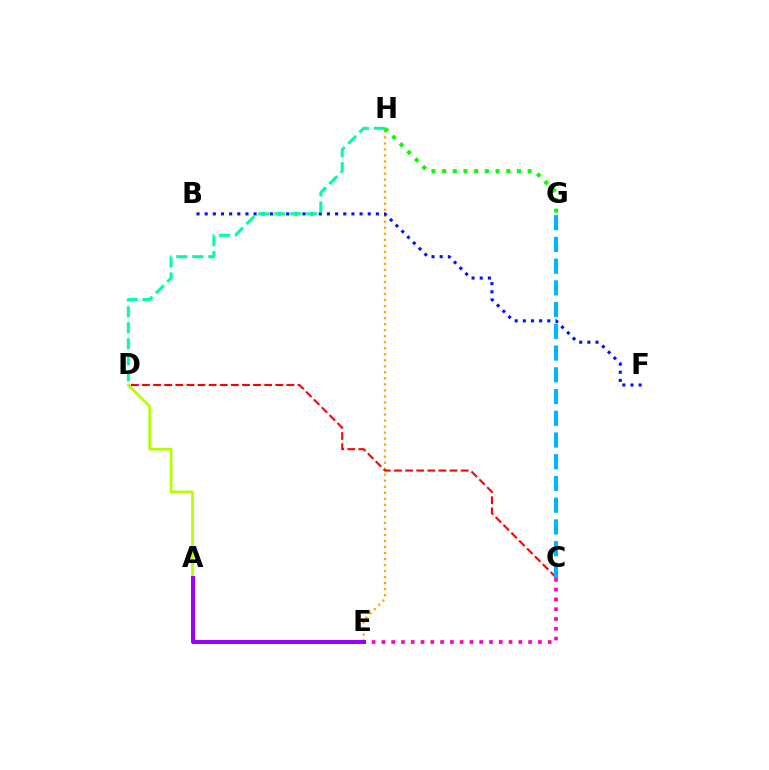{('E', 'H'): [{'color': '#ffa500', 'line_style': 'dotted', 'thickness': 1.64}], ('B', 'F'): [{'color': '#0010ff', 'line_style': 'dotted', 'thickness': 2.21}], ('D', 'H'): [{'color': '#00ff9d', 'line_style': 'dashed', 'thickness': 2.18}], ('A', 'D'): [{'color': '#b3ff00', 'line_style': 'solid', 'thickness': 1.97}], ('C', 'D'): [{'color': '#ff0000', 'line_style': 'dashed', 'thickness': 1.51}], ('C', 'G'): [{'color': '#00b5ff', 'line_style': 'dashed', 'thickness': 2.95}], ('C', 'E'): [{'color': '#ff00bd', 'line_style': 'dotted', 'thickness': 2.66}], ('A', 'E'): [{'color': '#9b00ff', 'line_style': 'solid', 'thickness': 2.91}], ('G', 'H'): [{'color': '#08ff00', 'line_style': 'dotted', 'thickness': 2.9}]}